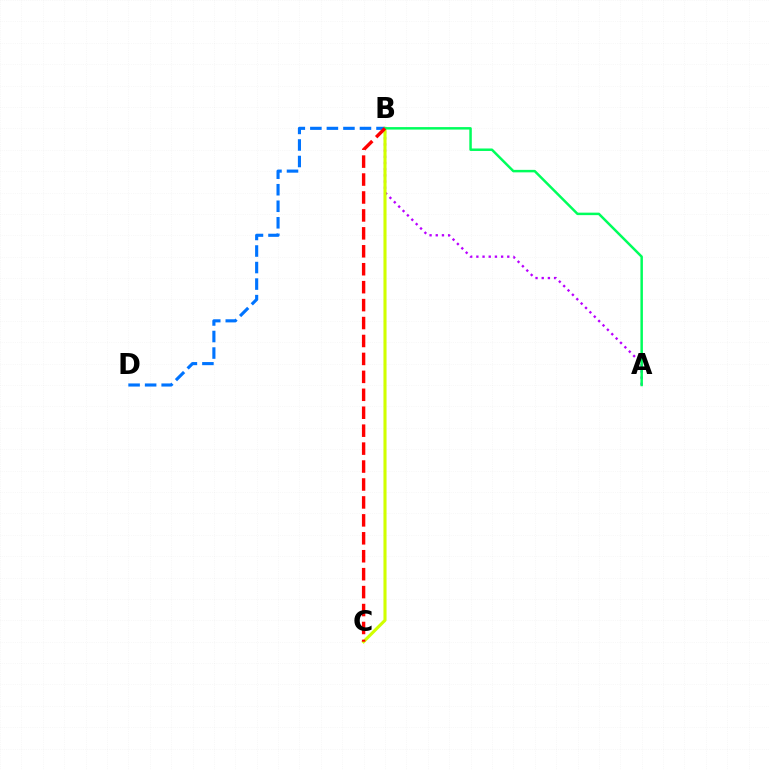{('A', 'B'): [{'color': '#b900ff', 'line_style': 'dotted', 'thickness': 1.68}, {'color': '#00ff5c', 'line_style': 'solid', 'thickness': 1.79}], ('B', 'C'): [{'color': '#d1ff00', 'line_style': 'solid', 'thickness': 2.23}, {'color': '#ff0000', 'line_style': 'dashed', 'thickness': 2.44}], ('B', 'D'): [{'color': '#0074ff', 'line_style': 'dashed', 'thickness': 2.25}]}